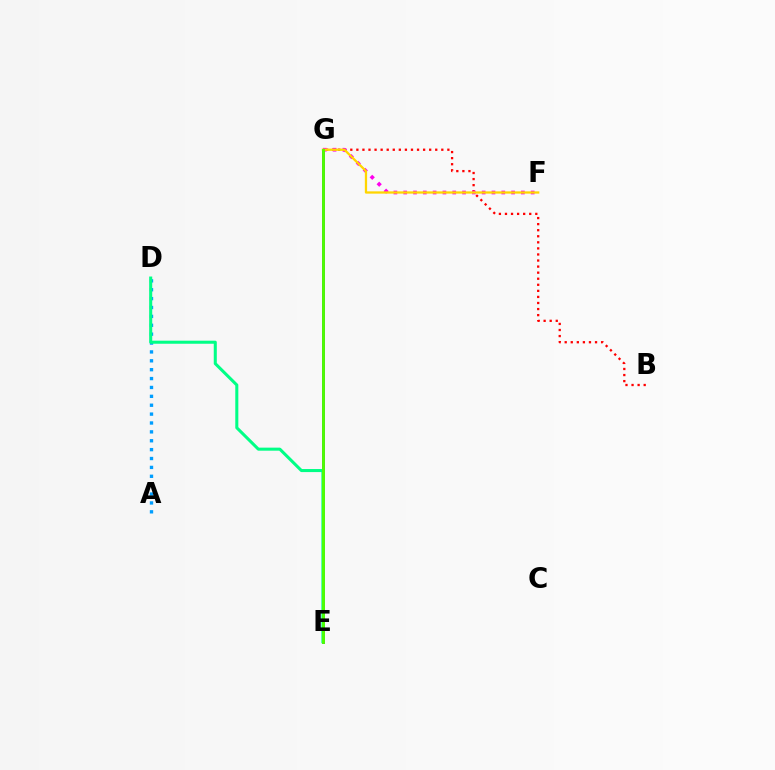{('A', 'D'): [{'color': '#009eff', 'line_style': 'dotted', 'thickness': 2.41}], ('B', 'G'): [{'color': '#ff0000', 'line_style': 'dotted', 'thickness': 1.65}], ('E', 'G'): [{'color': '#3700ff', 'line_style': 'solid', 'thickness': 2.01}, {'color': '#4fff00', 'line_style': 'solid', 'thickness': 2.06}], ('F', 'G'): [{'color': '#ff00ed', 'line_style': 'dotted', 'thickness': 2.66}, {'color': '#ffd500', 'line_style': 'solid', 'thickness': 1.64}], ('D', 'E'): [{'color': '#00ff86', 'line_style': 'solid', 'thickness': 2.2}]}